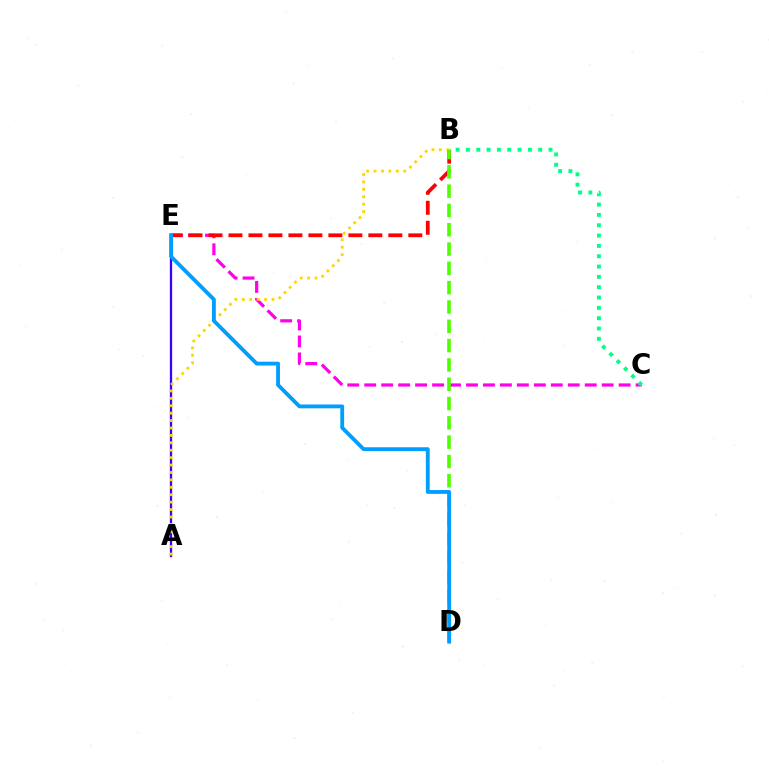{('C', 'E'): [{'color': '#ff00ed', 'line_style': 'dashed', 'thickness': 2.3}], ('B', 'C'): [{'color': '#00ff86', 'line_style': 'dotted', 'thickness': 2.81}], ('A', 'E'): [{'color': '#3700ff', 'line_style': 'solid', 'thickness': 1.65}], ('B', 'E'): [{'color': '#ff0000', 'line_style': 'dashed', 'thickness': 2.71}], ('A', 'B'): [{'color': '#ffd500', 'line_style': 'dotted', 'thickness': 2.01}], ('B', 'D'): [{'color': '#4fff00', 'line_style': 'dashed', 'thickness': 2.62}], ('D', 'E'): [{'color': '#009eff', 'line_style': 'solid', 'thickness': 2.76}]}